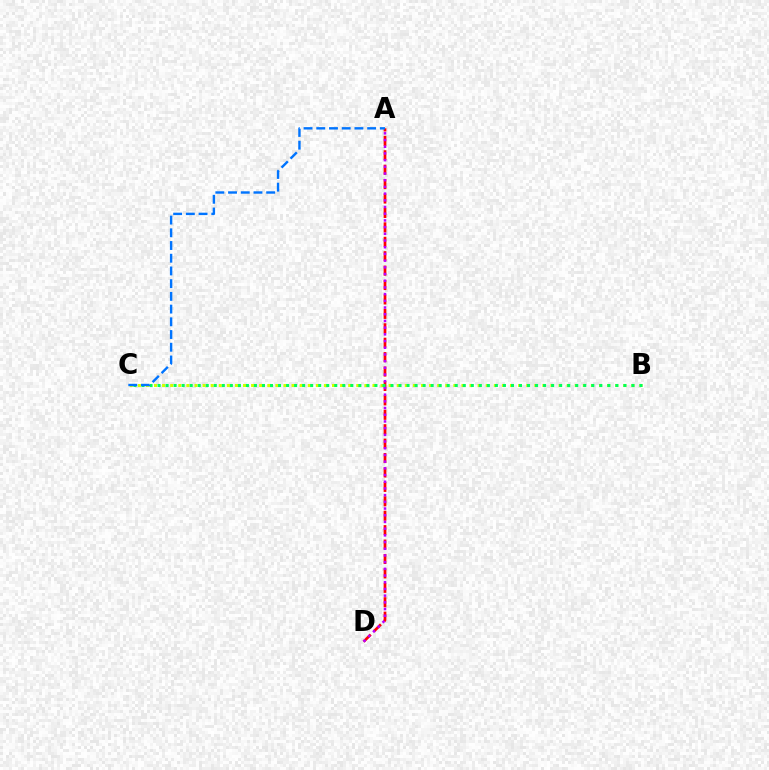{('B', 'C'): [{'color': '#d1ff00', 'line_style': 'dotted', 'thickness': 2.2}, {'color': '#00ff5c', 'line_style': 'dotted', 'thickness': 2.18}], ('A', 'D'): [{'color': '#ff0000', 'line_style': 'dashed', 'thickness': 1.96}, {'color': '#b900ff', 'line_style': 'dotted', 'thickness': 1.82}], ('A', 'C'): [{'color': '#0074ff', 'line_style': 'dashed', 'thickness': 1.73}]}